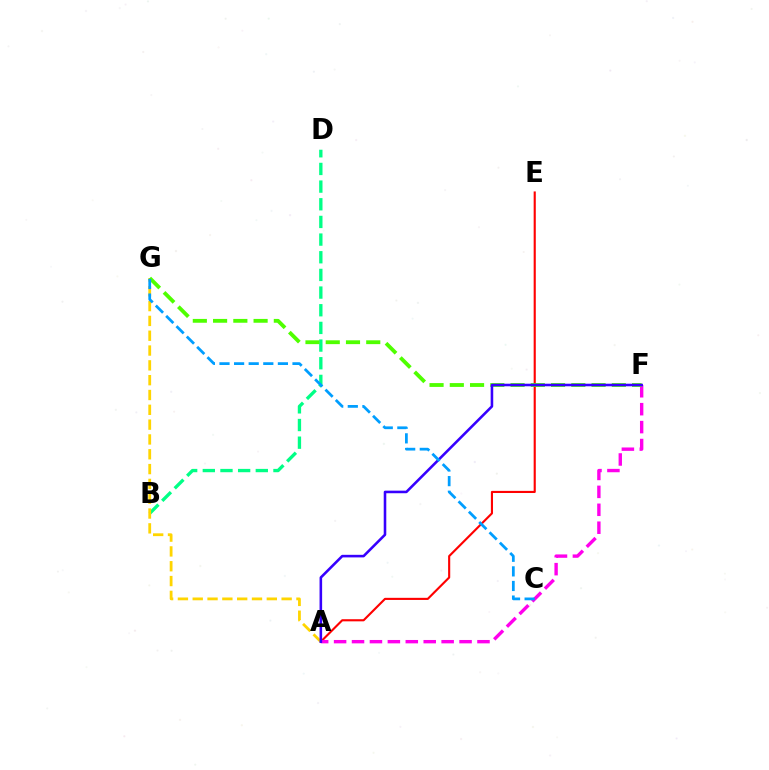{('A', 'E'): [{'color': '#ff0000', 'line_style': 'solid', 'thickness': 1.53}], ('A', 'F'): [{'color': '#ff00ed', 'line_style': 'dashed', 'thickness': 2.43}, {'color': '#3700ff', 'line_style': 'solid', 'thickness': 1.86}], ('B', 'D'): [{'color': '#00ff86', 'line_style': 'dashed', 'thickness': 2.4}], ('A', 'G'): [{'color': '#ffd500', 'line_style': 'dashed', 'thickness': 2.01}], ('F', 'G'): [{'color': '#4fff00', 'line_style': 'dashed', 'thickness': 2.75}], ('C', 'G'): [{'color': '#009eff', 'line_style': 'dashed', 'thickness': 1.98}]}